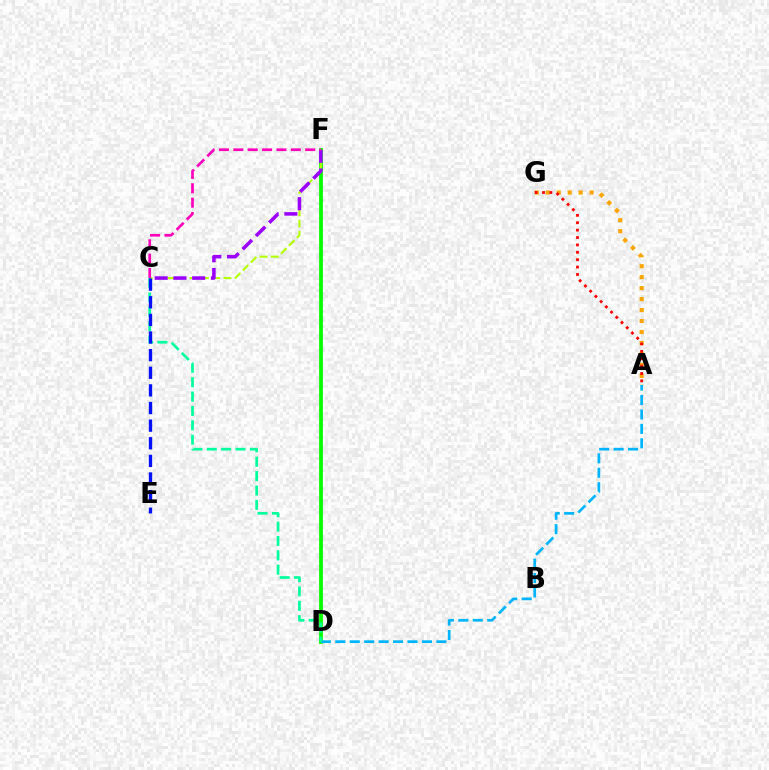{('A', 'G'): [{'color': '#ffa500', 'line_style': 'dotted', 'thickness': 2.98}, {'color': '#ff0000', 'line_style': 'dotted', 'thickness': 2.01}], ('D', 'F'): [{'color': '#08ff00', 'line_style': 'solid', 'thickness': 2.74}], ('C', 'F'): [{'color': '#b3ff00', 'line_style': 'dashed', 'thickness': 1.53}, {'color': '#9b00ff', 'line_style': 'dashed', 'thickness': 2.55}, {'color': '#ff00bd', 'line_style': 'dashed', 'thickness': 1.95}], ('A', 'D'): [{'color': '#00b5ff', 'line_style': 'dashed', 'thickness': 1.96}], ('C', 'D'): [{'color': '#00ff9d', 'line_style': 'dashed', 'thickness': 1.95}], ('C', 'E'): [{'color': '#0010ff', 'line_style': 'dashed', 'thickness': 2.39}]}